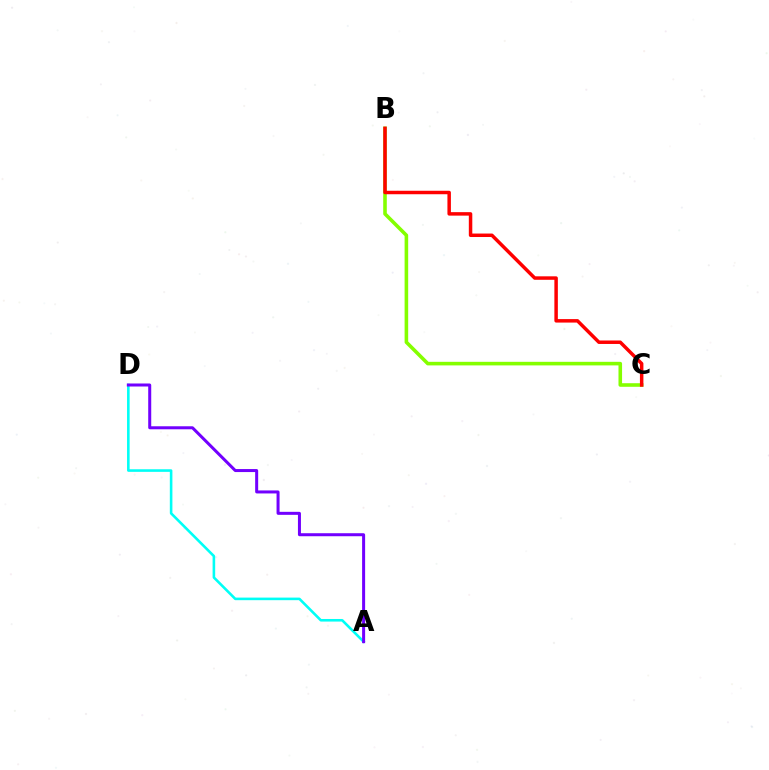{('A', 'D'): [{'color': '#00fff6', 'line_style': 'solid', 'thickness': 1.87}, {'color': '#7200ff', 'line_style': 'solid', 'thickness': 2.17}], ('B', 'C'): [{'color': '#84ff00', 'line_style': 'solid', 'thickness': 2.58}, {'color': '#ff0000', 'line_style': 'solid', 'thickness': 2.5}]}